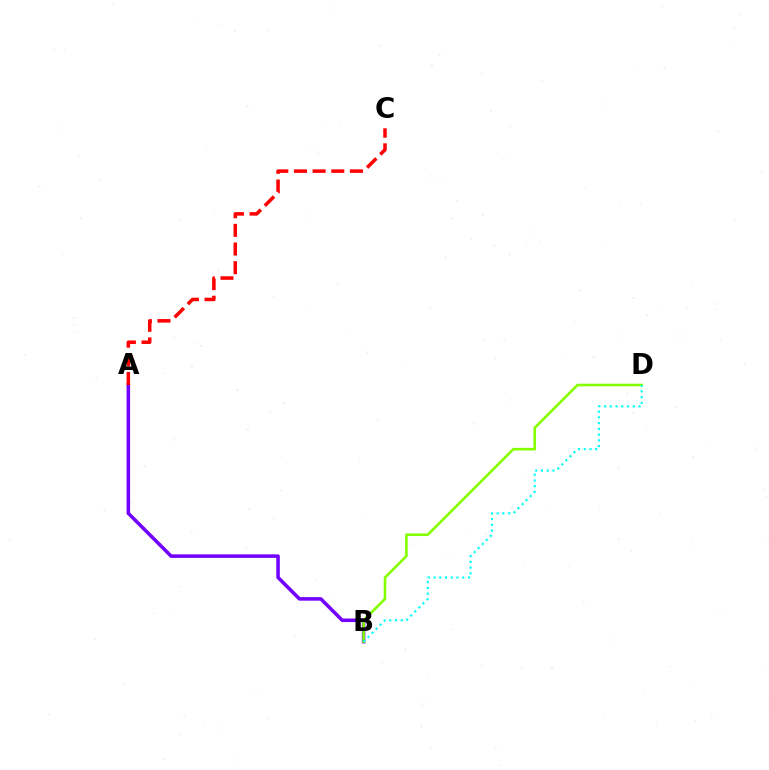{('A', 'B'): [{'color': '#7200ff', 'line_style': 'solid', 'thickness': 2.55}], ('B', 'D'): [{'color': '#84ff00', 'line_style': 'solid', 'thickness': 1.89}, {'color': '#00fff6', 'line_style': 'dotted', 'thickness': 1.56}], ('A', 'C'): [{'color': '#ff0000', 'line_style': 'dashed', 'thickness': 2.53}]}